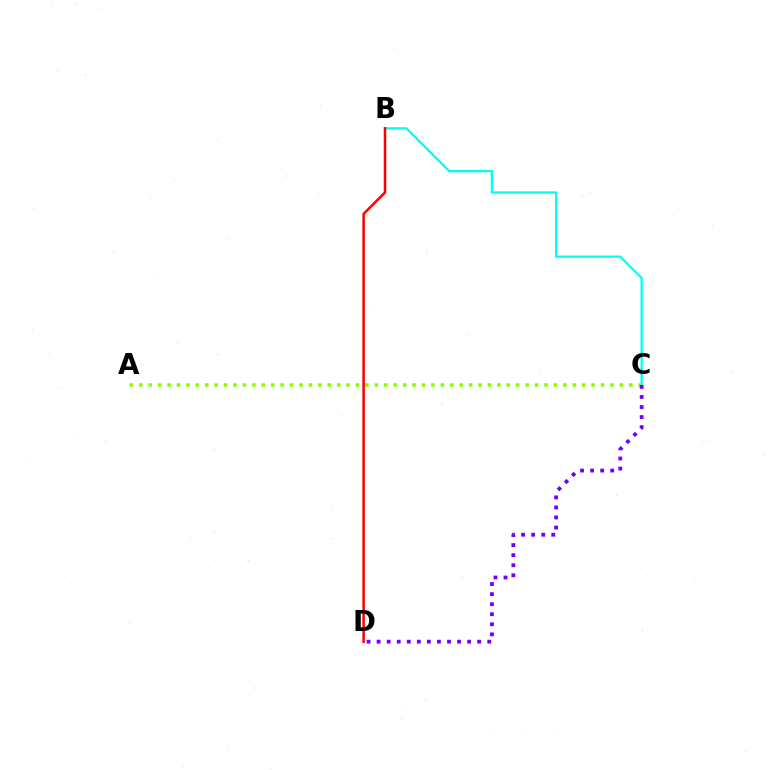{('A', 'C'): [{'color': '#84ff00', 'line_style': 'dotted', 'thickness': 2.56}], ('B', 'C'): [{'color': '#00fff6', 'line_style': 'solid', 'thickness': 1.65}], ('B', 'D'): [{'color': '#ff0000', 'line_style': 'solid', 'thickness': 1.81}], ('C', 'D'): [{'color': '#7200ff', 'line_style': 'dotted', 'thickness': 2.73}]}